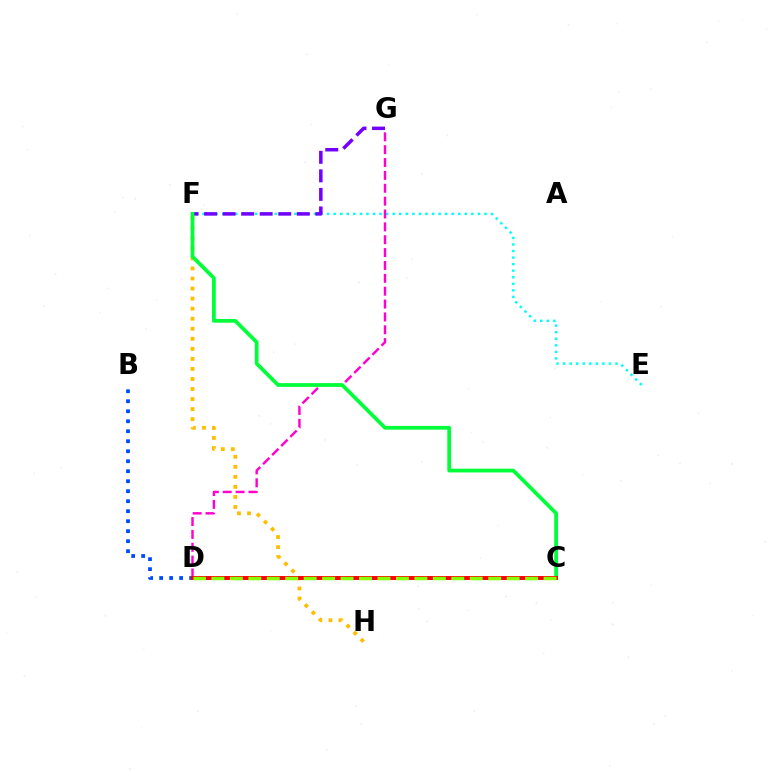{('E', 'F'): [{'color': '#00fff6', 'line_style': 'dotted', 'thickness': 1.78}], ('F', 'H'): [{'color': '#ffbd00', 'line_style': 'dotted', 'thickness': 2.73}], ('F', 'G'): [{'color': '#7200ff', 'line_style': 'dashed', 'thickness': 2.52}], ('D', 'G'): [{'color': '#ff00cf', 'line_style': 'dashed', 'thickness': 1.75}], ('C', 'F'): [{'color': '#00ff39', 'line_style': 'solid', 'thickness': 2.7}], ('B', 'D'): [{'color': '#004bff', 'line_style': 'dotted', 'thickness': 2.72}], ('C', 'D'): [{'color': '#ff0000', 'line_style': 'solid', 'thickness': 2.84}, {'color': '#84ff00', 'line_style': 'dashed', 'thickness': 2.51}]}